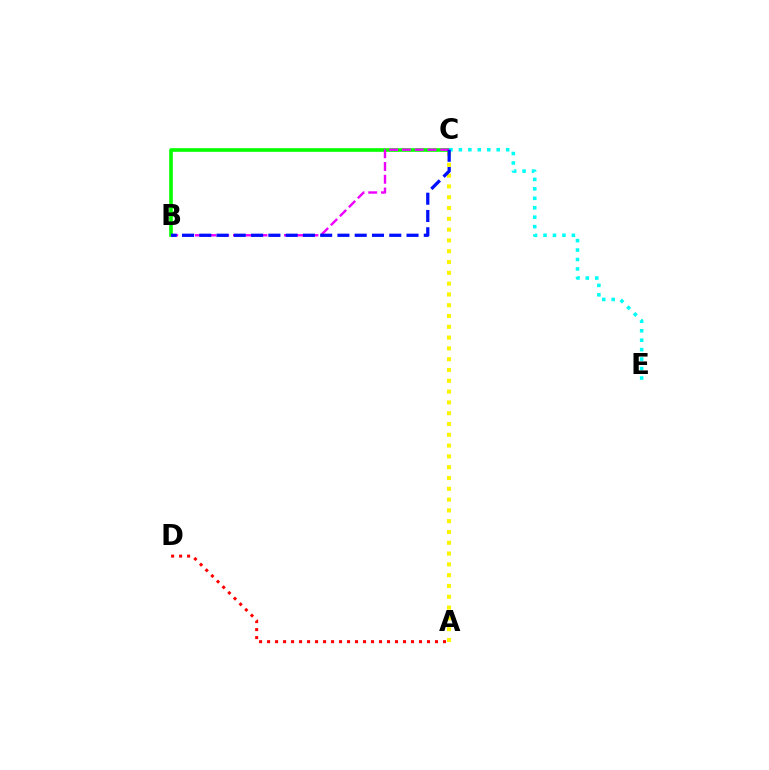{('B', 'C'): [{'color': '#08ff00', 'line_style': 'solid', 'thickness': 2.63}, {'color': '#ee00ff', 'line_style': 'dashed', 'thickness': 1.73}, {'color': '#0010ff', 'line_style': 'dashed', 'thickness': 2.35}], ('A', 'D'): [{'color': '#ff0000', 'line_style': 'dotted', 'thickness': 2.17}], ('C', 'E'): [{'color': '#00fff6', 'line_style': 'dotted', 'thickness': 2.57}], ('A', 'C'): [{'color': '#fcf500', 'line_style': 'dotted', 'thickness': 2.93}]}